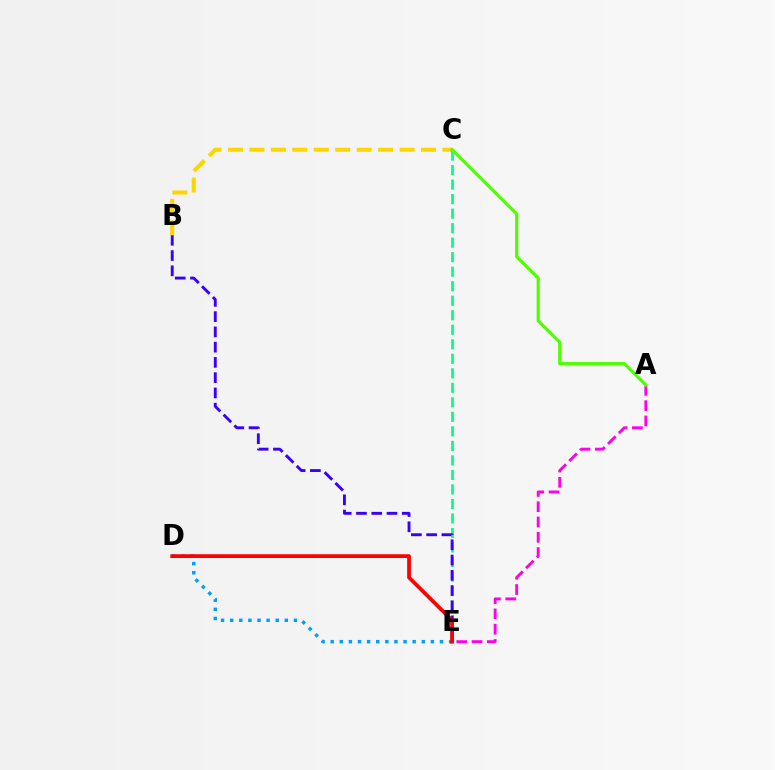{('B', 'C'): [{'color': '#ffd500', 'line_style': 'dashed', 'thickness': 2.91}], ('C', 'E'): [{'color': '#00ff86', 'line_style': 'dashed', 'thickness': 1.97}], ('A', 'E'): [{'color': '#ff00ed', 'line_style': 'dashed', 'thickness': 2.08}], ('A', 'C'): [{'color': '#4fff00', 'line_style': 'solid', 'thickness': 2.28}], ('B', 'E'): [{'color': '#3700ff', 'line_style': 'dashed', 'thickness': 2.07}], ('D', 'E'): [{'color': '#009eff', 'line_style': 'dotted', 'thickness': 2.48}, {'color': '#ff0000', 'line_style': 'solid', 'thickness': 2.7}]}